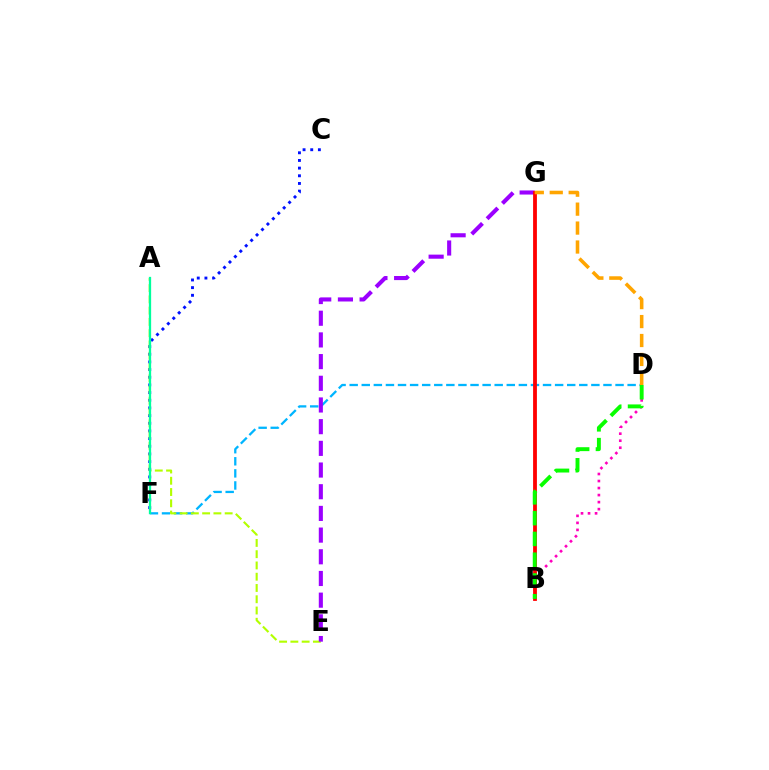{('B', 'D'): [{'color': '#ff00bd', 'line_style': 'dotted', 'thickness': 1.91}, {'color': '#08ff00', 'line_style': 'dashed', 'thickness': 2.82}], ('C', 'F'): [{'color': '#0010ff', 'line_style': 'dotted', 'thickness': 2.08}], ('D', 'F'): [{'color': '#00b5ff', 'line_style': 'dashed', 'thickness': 1.64}], ('A', 'E'): [{'color': '#b3ff00', 'line_style': 'dashed', 'thickness': 1.53}], ('E', 'G'): [{'color': '#9b00ff', 'line_style': 'dashed', 'thickness': 2.95}], ('B', 'G'): [{'color': '#ff0000', 'line_style': 'solid', 'thickness': 2.74}], ('A', 'F'): [{'color': '#00ff9d', 'line_style': 'solid', 'thickness': 1.64}], ('D', 'G'): [{'color': '#ffa500', 'line_style': 'dashed', 'thickness': 2.57}]}